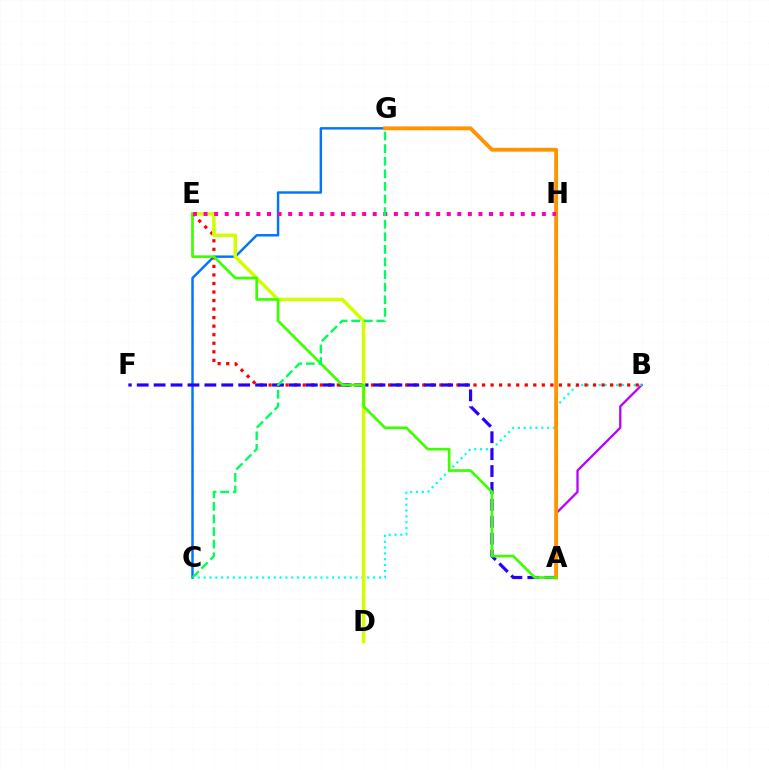{('A', 'B'): [{'color': '#b900ff', 'line_style': 'solid', 'thickness': 1.64}], ('B', 'C'): [{'color': '#00fff6', 'line_style': 'dotted', 'thickness': 1.59}], ('C', 'G'): [{'color': '#0074ff', 'line_style': 'solid', 'thickness': 1.75}, {'color': '#00ff5c', 'line_style': 'dashed', 'thickness': 1.71}], ('B', 'E'): [{'color': '#ff0000', 'line_style': 'dotted', 'thickness': 2.32}], ('A', 'F'): [{'color': '#2500ff', 'line_style': 'dashed', 'thickness': 2.3}], ('D', 'E'): [{'color': '#d1ff00', 'line_style': 'solid', 'thickness': 2.53}], ('A', 'G'): [{'color': '#ff9400', 'line_style': 'solid', 'thickness': 2.79}], ('A', 'E'): [{'color': '#3dff00', 'line_style': 'solid', 'thickness': 1.92}], ('E', 'H'): [{'color': '#ff00ac', 'line_style': 'dotted', 'thickness': 2.87}]}